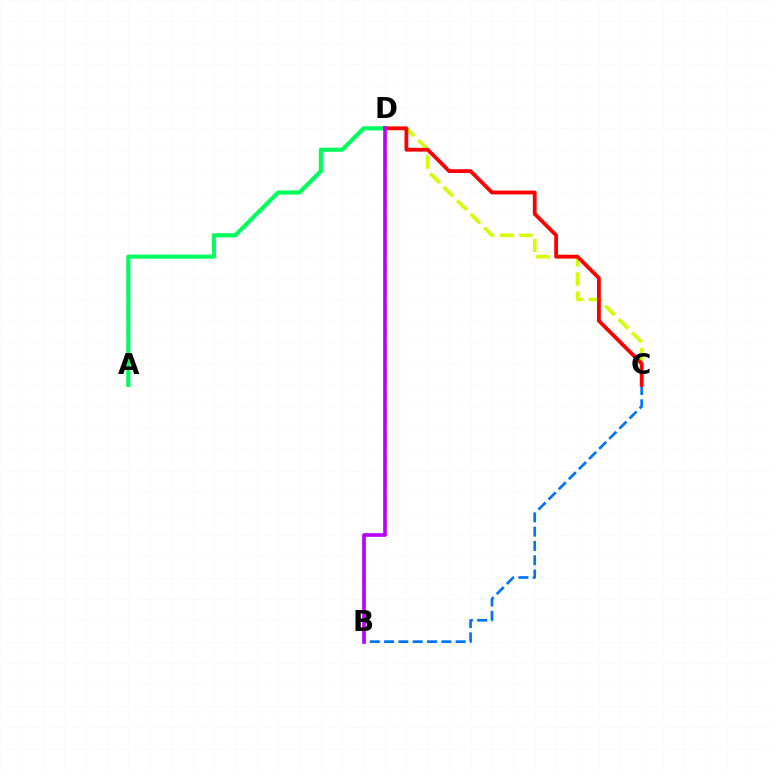{('A', 'D'): [{'color': '#00ff5c', 'line_style': 'solid', 'thickness': 2.96}], ('B', 'C'): [{'color': '#0074ff', 'line_style': 'dashed', 'thickness': 1.94}], ('C', 'D'): [{'color': '#d1ff00', 'line_style': 'dashed', 'thickness': 2.59}, {'color': '#ff0000', 'line_style': 'solid', 'thickness': 2.73}], ('B', 'D'): [{'color': '#b900ff', 'line_style': 'solid', 'thickness': 2.62}]}